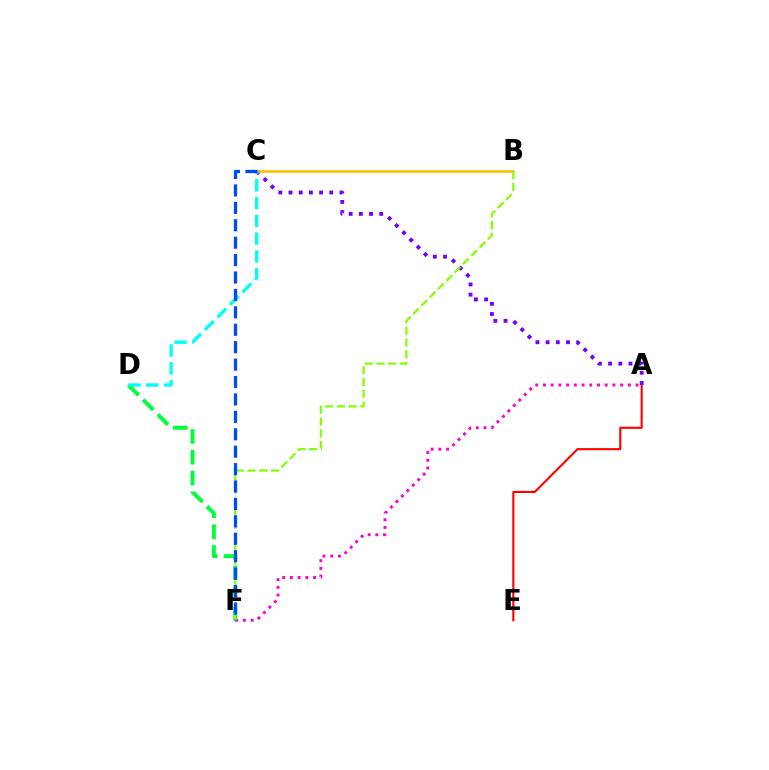{('A', 'E'): [{'color': '#ff0000', 'line_style': 'solid', 'thickness': 1.52}], ('A', 'F'): [{'color': '#ff00cf', 'line_style': 'dotted', 'thickness': 2.1}], ('A', 'C'): [{'color': '#7200ff', 'line_style': 'dotted', 'thickness': 2.77}], ('B', 'C'): [{'color': '#ffbd00', 'line_style': 'solid', 'thickness': 1.86}], ('D', 'F'): [{'color': '#00ff39', 'line_style': 'dashed', 'thickness': 2.83}], ('C', 'D'): [{'color': '#00fff6', 'line_style': 'dashed', 'thickness': 2.41}], ('B', 'F'): [{'color': '#84ff00', 'line_style': 'dashed', 'thickness': 1.6}], ('C', 'F'): [{'color': '#004bff', 'line_style': 'dashed', 'thickness': 2.37}]}